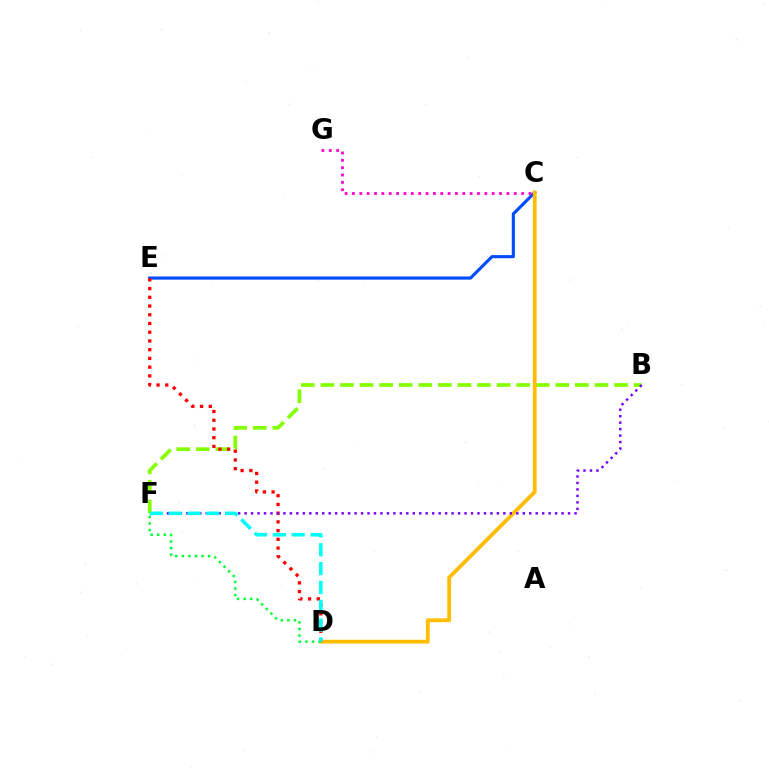{('B', 'F'): [{'color': '#84ff00', 'line_style': 'dashed', 'thickness': 2.66}, {'color': '#7200ff', 'line_style': 'dotted', 'thickness': 1.76}], ('C', 'E'): [{'color': '#004bff', 'line_style': 'solid', 'thickness': 2.25}], ('C', 'D'): [{'color': '#ffbd00', 'line_style': 'solid', 'thickness': 2.74}], ('D', 'E'): [{'color': '#ff0000', 'line_style': 'dotted', 'thickness': 2.37}], ('D', 'F'): [{'color': '#00ff39', 'line_style': 'dotted', 'thickness': 1.79}, {'color': '#00fff6', 'line_style': 'dashed', 'thickness': 2.56}], ('C', 'G'): [{'color': '#ff00cf', 'line_style': 'dotted', 'thickness': 2.0}]}